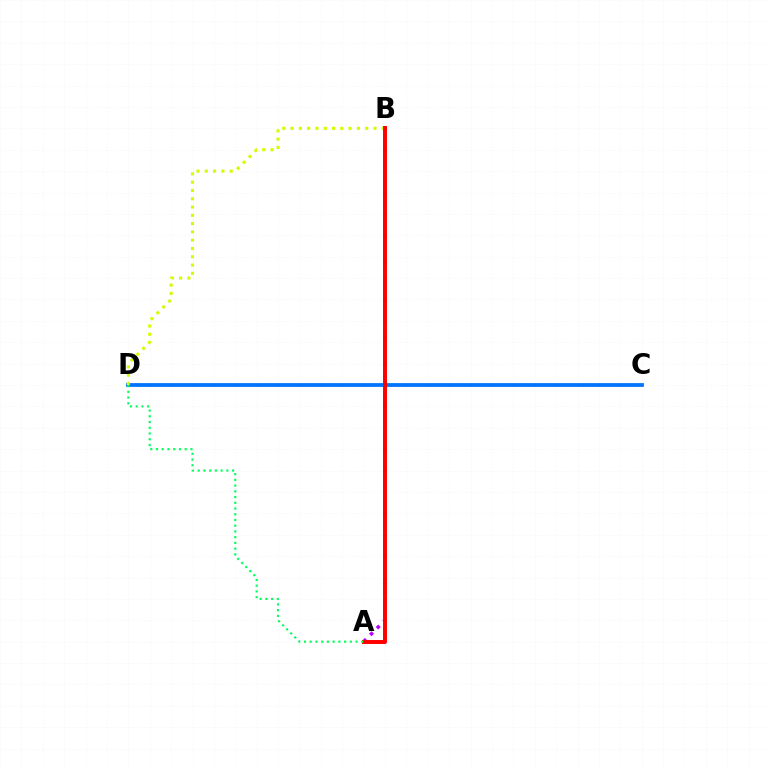{('A', 'B'): [{'color': '#b900ff', 'line_style': 'dotted', 'thickness': 2.56}, {'color': '#ff0000', 'line_style': 'solid', 'thickness': 2.84}], ('C', 'D'): [{'color': '#0074ff', 'line_style': 'solid', 'thickness': 2.72}], ('B', 'D'): [{'color': '#d1ff00', 'line_style': 'dotted', 'thickness': 2.25}], ('A', 'D'): [{'color': '#00ff5c', 'line_style': 'dotted', 'thickness': 1.56}]}